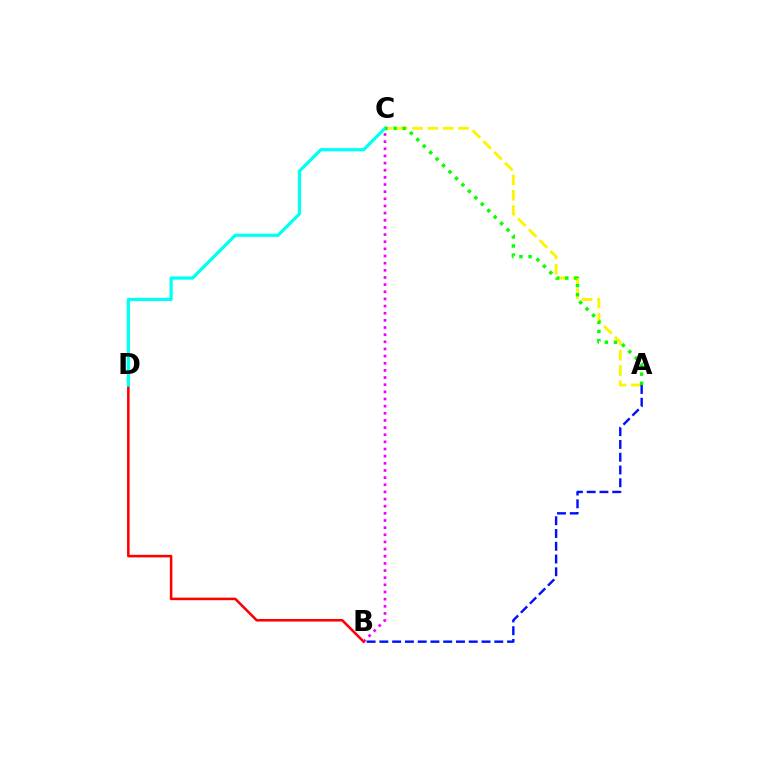{('B', 'C'): [{'color': '#ee00ff', 'line_style': 'dotted', 'thickness': 1.94}], ('B', 'D'): [{'color': '#ff0000', 'line_style': 'solid', 'thickness': 1.84}], ('A', 'C'): [{'color': '#fcf500', 'line_style': 'dashed', 'thickness': 2.08}, {'color': '#08ff00', 'line_style': 'dotted', 'thickness': 2.48}], ('A', 'B'): [{'color': '#0010ff', 'line_style': 'dashed', 'thickness': 1.73}], ('C', 'D'): [{'color': '#00fff6', 'line_style': 'solid', 'thickness': 2.32}]}